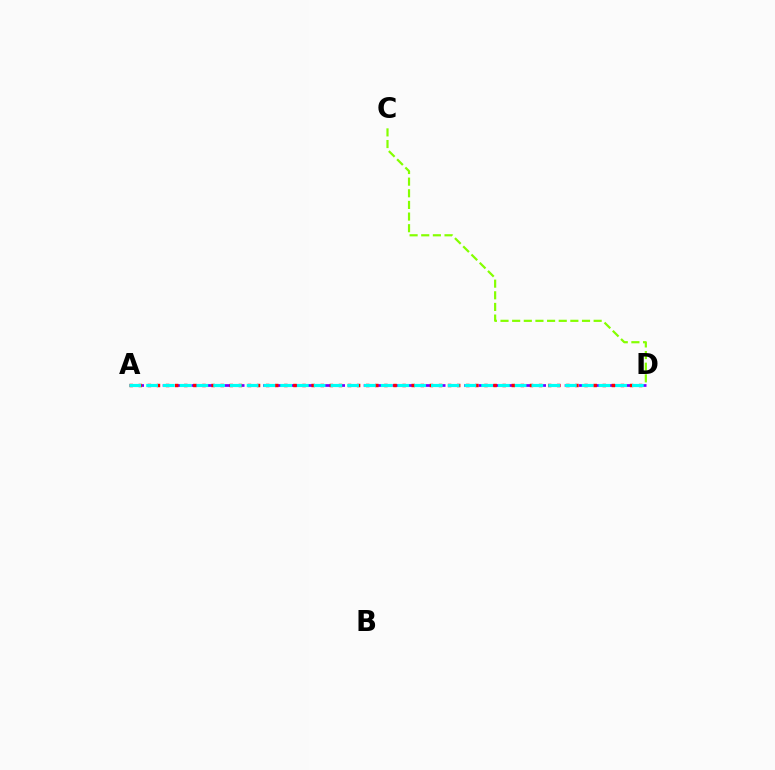{('A', 'D'): [{'color': '#7200ff', 'line_style': 'dashed', 'thickness': 1.95}, {'color': '#ff0000', 'line_style': 'dotted', 'thickness': 2.47}, {'color': '#00fff6', 'line_style': 'dashed', 'thickness': 2.28}], ('C', 'D'): [{'color': '#84ff00', 'line_style': 'dashed', 'thickness': 1.58}]}